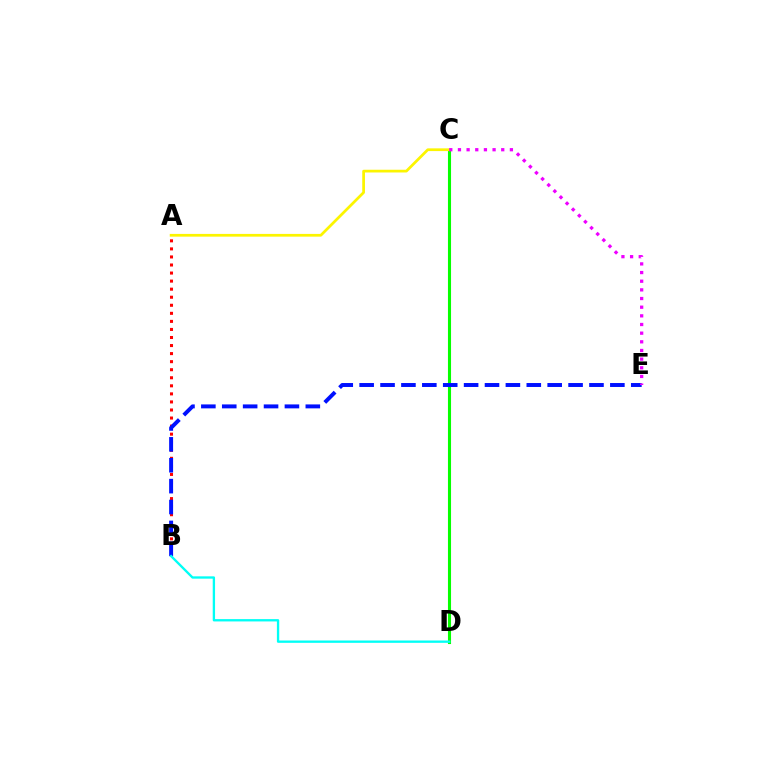{('A', 'B'): [{'color': '#ff0000', 'line_style': 'dotted', 'thickness': 2.19}], ('C', 'D'): [{'color': '#08ff00', 'line_style': 'solid', 'thickness': 2.22}], ('B', 'E'): [{'color': '#0010ff', 'line_style': 'dashed', 'thickness': 2.84}], ('B', 'D'): [{'color': '#00fff6', 'line_style': 'solid', 'thickness': 1.68}], ('A', 'C'): [{'color': '#fcf500', 'line_style': 'solid', 'thickness': 1.97}], ('C', 'E'): [{'color': '#ee00ff', 'line_style': 'dotted', 'thickness': 2.35}]}